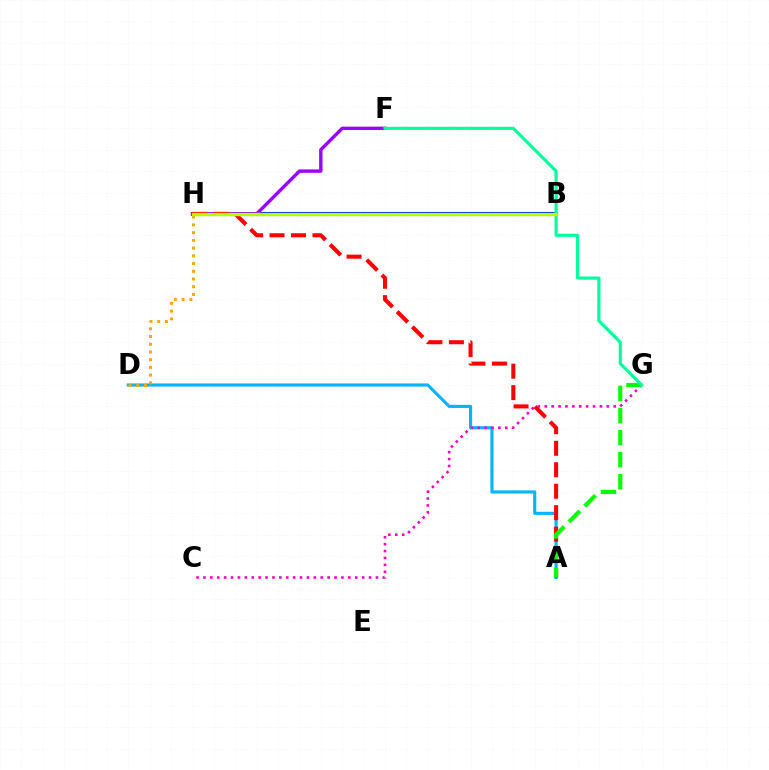{('A', 'D'): [{'color': '#00b5ff', 'line_style': 'solid', 'thickness': 2.25}], ('B', 'H'): [{'color': '#0010ff', 'line_style': 'solid', 'thickness': 2.92}, {'color': '#b3ff00', 'line_style': 'solid', 'thickness': 2.47}], ('F', 'H'): [{'color': '#9b00ff', 'line_style': 'solid', 'thickness': 2.44}], ('C', 'G'): [{'color': '#ff00bd', 'line_style': 'dotted', 'thickness': 1.87}], ('D', 'H'): [{'color': '#ffa500', 'line_style': 'dotted', 'thickness': 2.1}], ('A', 'H'): [{'color': '#ff0000', 'line_style': 'dashed', 'thickness': 2.92}], ('A', 'G'): [{'color': '#08ff00', 'line_style': 'dashed', 'thickness': 3.0}], ('F', 'G'): [{'color': '#00ff9d', 'line_style': 'solid', 'thickness': 2.26}]}